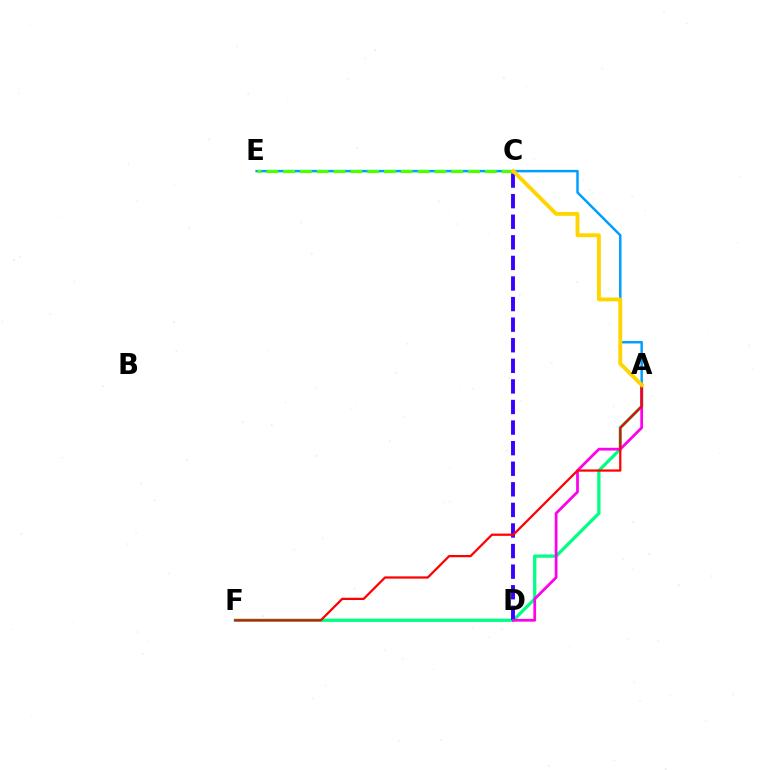{('A', 'F'): [{'color': '#00ff86', 'line_style': 'solid', 'thickness': 2.34}, {'color': '#ff0000', 'line_style': 'solid', 'thickness': 1.61}], ('A', 'E'): [{'color': '#009eff', 'line_style': 'solid', 'thickness': 1.78}], ('C', 'E'): [{'color': '#4fff00', 'line_style': 'dashed', 'thickness': 2.28}], ('C', 'D'): [{'color': '#3700ff', 'line_style': 'dashed', 'thickness': 2.8}], ('A', 'D'): [{'color': '#ff00ed', 'line_style': 'solid', 'thickness': 1.98}], ('A', 'C'): [{'color': '#ffd500', 'line_style': 'solid', 'thickness': 2.8}]}